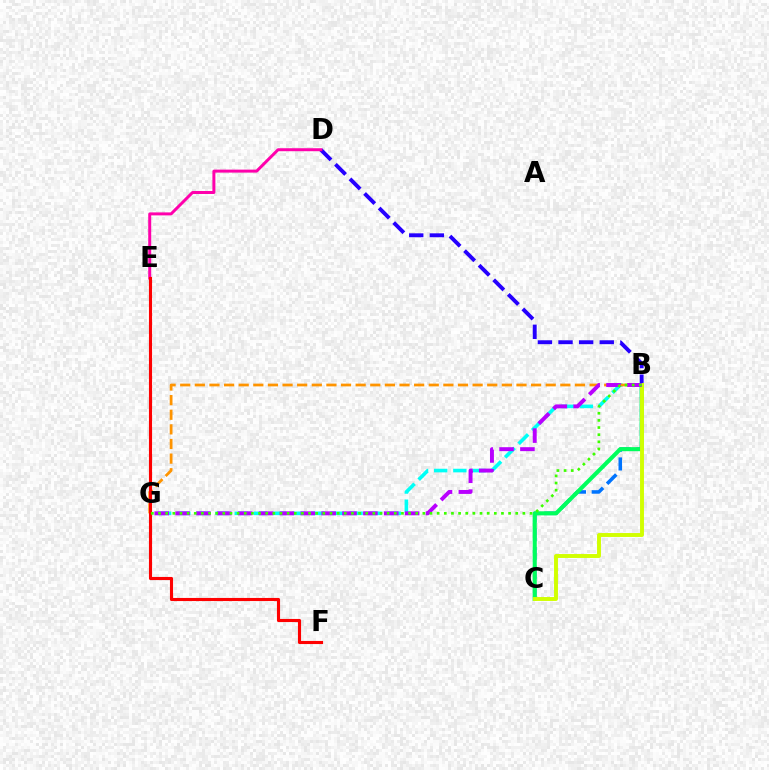{('B', 'D'): [{'color': '#2500ff', 'line_style': 'dashed', 'thickness': 2.8}], ('B', 'C'): [{'color': '#0074ff', 'line_style': 'dashed', 'thickness': 2.55}, {'color': '#00ff5c', 'line_style': 'solid', 'thickness': 2.93}, {'color': '#d1ff00', 'line_style': 'solid', 'thickness': 2.82}], ('D', 'E'): [{'color': '#ff00ac', 'line_style': 'solid', 'thickness': 2.15}], ('B', 'G'): [{'color': '#00fff6', 'line_style': 'dashed', 'thickness': 2.6}, {'color': '#ff9400', 'line_style': 'dashed', 'thickness': 1.99}, {'color': '#b900ff', 'line_style': 'dashed', 'thickness': 2.83}, {'color': '#3dff00', 'line_style': 'dotted', 'thickness': 1.94}], ('E', 'F'): [{'color': '#ff0000', 'line_style': 'solid', 'thickness': 2.24}]}